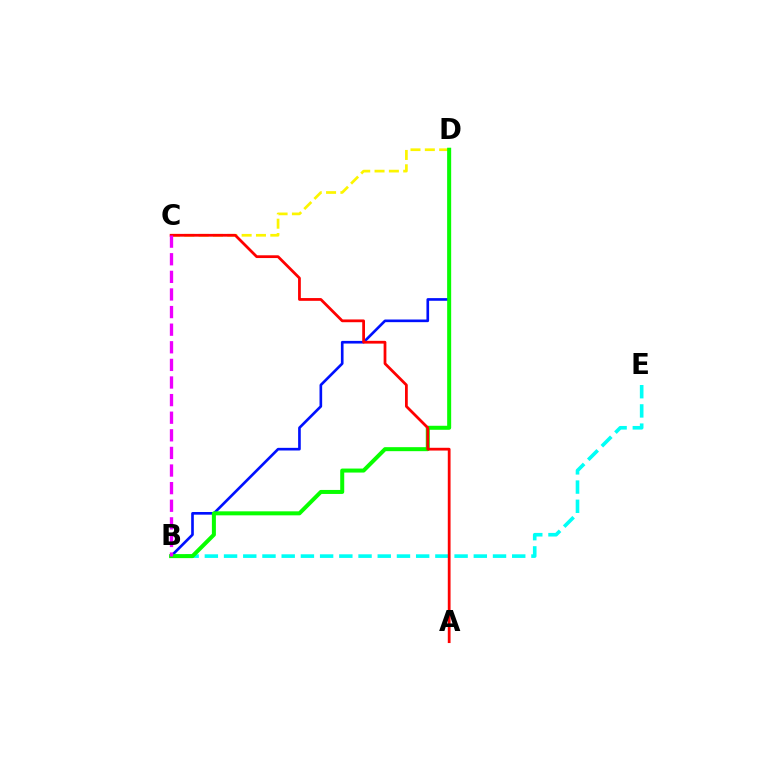{('C', 'D'): [{'color': '#fcf500', 'line_style': 'dashed', 'thickness': 1.95}], ('B', 'E'): [{'color': '#00fff6', 'line_style': 'dashed', 'thickness': 2.61}], ('B', 'D'): [{'color': '#0010ff', 'line_style': 'solid', 'thickness': 1.91}, {'color': '#08ff00', 'line_style': 'solid', 'thickness': 2.88}], ('A', 'C'): [{'color': '#ff0000', 'line_style': 'solid', 'thickness': 1.99}], ('B', 'C'): [{'color': '#ee00ff', 'line_style': 'dashed', 'thickness': 2.39}]}